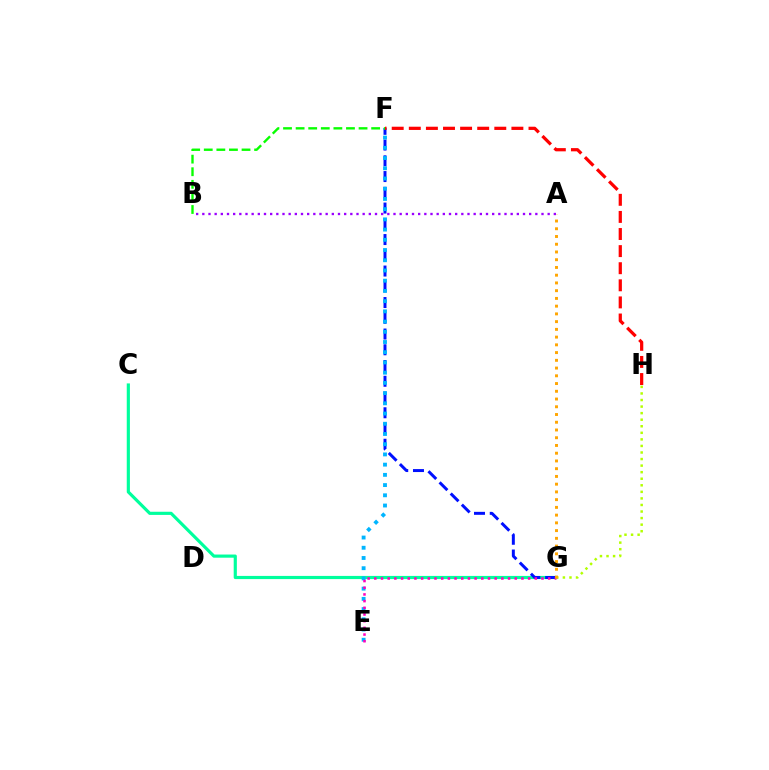{('C', 'G'): [{'color': '#00ff9d', 'line_style': 'solid', 'thickness': 2.28}], ('F', 'G'): [{'color': '#0010ff', 'line_style': 'dashed', 'thickness': 2.14}], ('E', 'F'): [{'color': '#00b5ff', 'line_style': 'dotted', 'thickness': 2.78}], ('E', 'G'): [{'color': '#ff00bd', 'line_style': 'dotted', 'thickness': 1.82}], ('G', 'H'): [{'color': '#b3ff00', 'line_style': 'dotted', 'thickness': 1.78}], ('A', 'G'): [{'color': '#ffa500', 'line_style': 'dotted', 'thickness': 2.1}], ('B', 'F'): [{'color': '#08ff00', 'line_style': 'dashed', 'thickness': 1.71}], ('A', 'B'): [{'color': '#9b00ff', 'line_style': 'dotted', 'thickness': 1.68}], ('F', 'H'): [{'color': '#ff0000', 'line_style': 'dashed', 'thickness': 2.32}]}